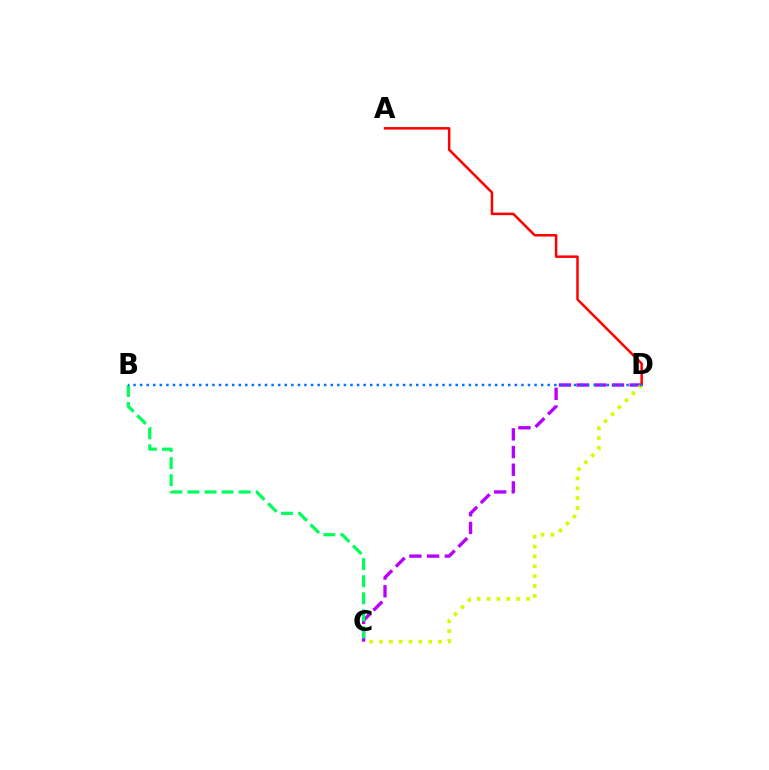{('C', 'D'): [{'color': '#b900ff', 'line_style': 'dashed', 'thickness': 2.4}, {'color': '#d1ff00', 'line_style': 'dotted', 'thickness': 2.67}], ('A', 'D'): [{'color': '#ff0000', 'line_style': 'solid', 'thickness': 1.81}], ('B', 'C'): [{'color': '#00ff5c', 'line_style': 'dashed', 'thickness': 2.32}], ('B', 'D'): [{'color': '#0074ff', 'line_style': 'dotted', 'thickness': 1.79}]}